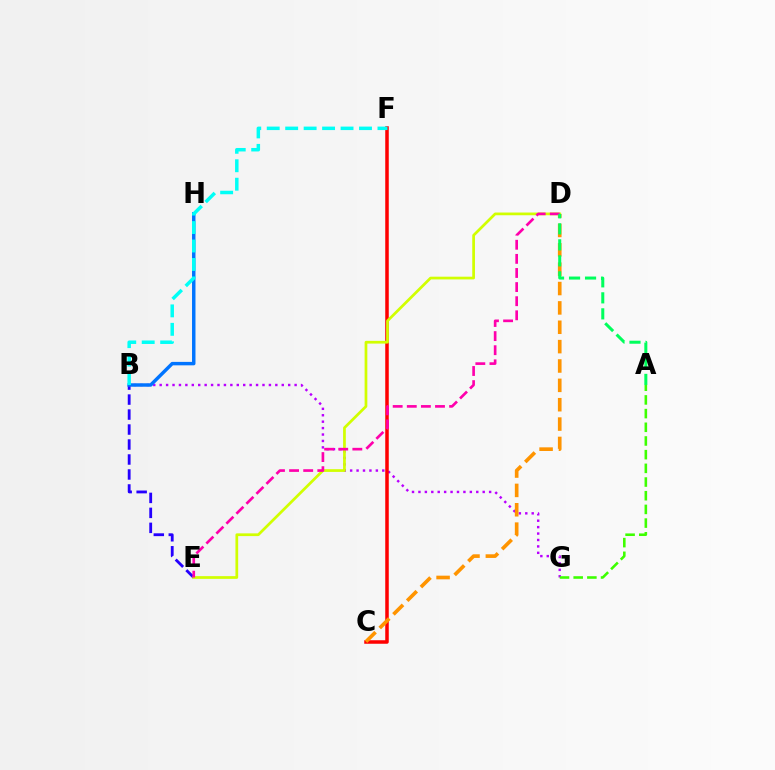{('B', 'G'): [{'color': '#b900ff', 'line_style': 'dotted', 'thickness': 1.75}], ('C', 'F'): [{'color': '#ff0000', 'line_style': 'solid', 'thickness': 2.53}], ('B', 'E'): [{'color': '#2500ff', 'line_style': 'dashed', 'thickness': 2.04}], ('B', 'H'): [{'color': '#0074ff', 'line_style': 'solid', 'thickness': 2.49}], ('A', 'G'): [{'color': '#3dff00', 'line_style': 'dashed', 'thickness': 1.86}], ('C', 'D'): [{'color': '#ff9400', 'line_style': 'dashed', 'thickness': 2.63}], ('B', 'F'): [{'color': '#00fff6', 'line_style': 'dashed', 'thickness': 2.51}], ('D', 'E'): [{'color': '#d1ff00', 'line_style': 'solid', 'thickness': 1.96}, {'color': '#ff00ac', 'line_style': 'dashed', 'thickness': 1.92}], ('A', 'D'): [{'color': '#00ff5c', 'line_style': 'dashed', 'thickness': 2.17}]}